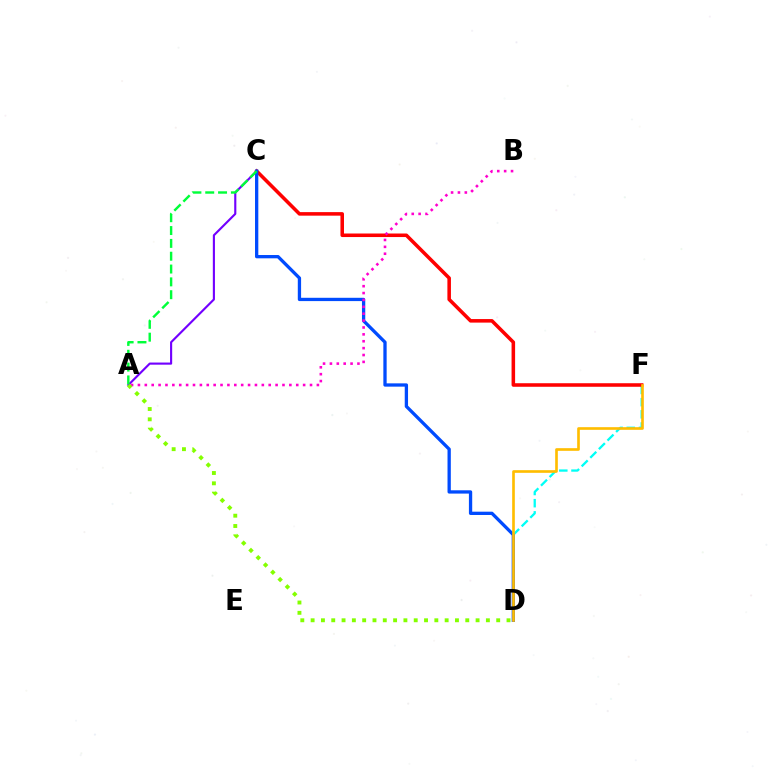{('D', 'F'): [{'color': '#00fff6', 'line_style': 'dashed', 'thickness': 1.65}, {'color': '#ffbd00', 'line_style': 'solid', 'thickness': 1.91}], ('C', 'F'): [{'color': '#ff0000', 'line_style': 'solid', 'thickness': 2.55}], ('A', 'C'): [{'color': '#7200ff', 'line_style': 'solid', 'thickness': 1.53}, {'color': '#00ff39', 'line_style': 'dashed', 'thickness': 1.74}], ('C', 'D'): [{'color': '#004bff', 'line_style': 'solid', 'thickness': 2.38}], ('A', 'B'): [{'color': '#ff00cf', 'line_style': 'dotted', 'thickness': 1.87}], ('A', 'D'): [{'color': '#84ff00', 'line_style': 'dotted', 'thickness': 2.8}]}